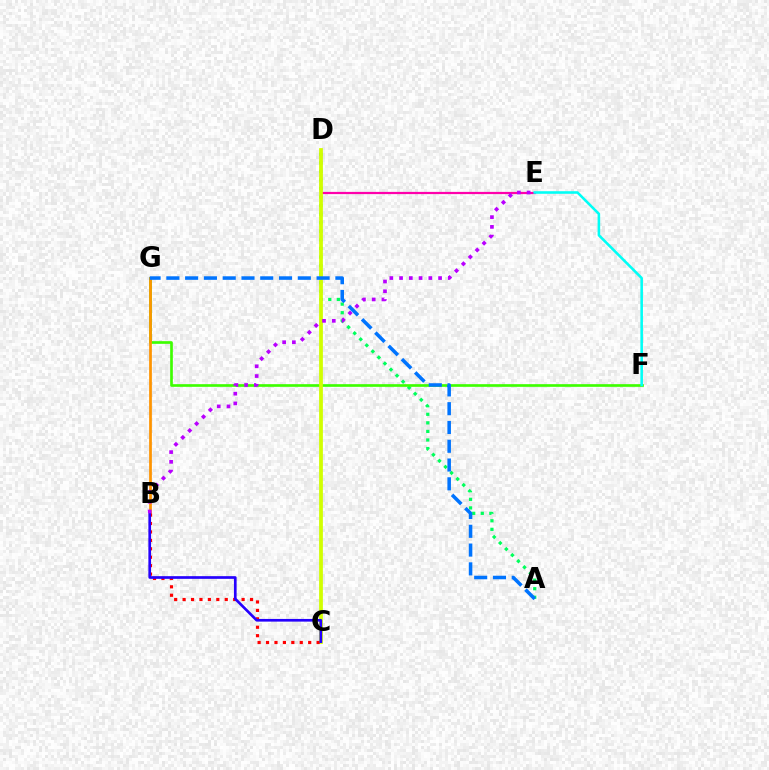{('A', 'D'): [{'color': '#00ff5c', 'line_style': 'dotted', 'thickness': 2.33}], ('D', 'E'): [{'color': '#ff00ac', 'line_style': 'solid', 'thickness': 1.6}], ('F', 'G'): [{'color': '#3dff00', 'line_style': 'solid', 'thickness': 1.92}], ('C', 'D'): [{'color': '#d1ff00', 'line_style': 'solid', 'thickness': 2.71}], ('B', 'G'): [{'color': '#ff9400', 'line_style': 'solid', 'thickness': 1.97}], ('E', 'F'): [{'color': '#00fff6', 'line_style': 'solid', 'thickness': 1.85}], ('B', 'C'): [{'color': '#ff0000', 'line_style': 'dotted', 'thickness': 2.29}, {'color': '#2500ff', 'line_style': 'solid', 'thickness': 1.93}], ('B', 'E'): [{'color': '#b900ff', 'line_style': 'dotted', 'thickness': 2.65}], ('A', 'G'): [{'color': '#0074ff', 'line_style': 'dashed', 'thickness': 2.55}]}